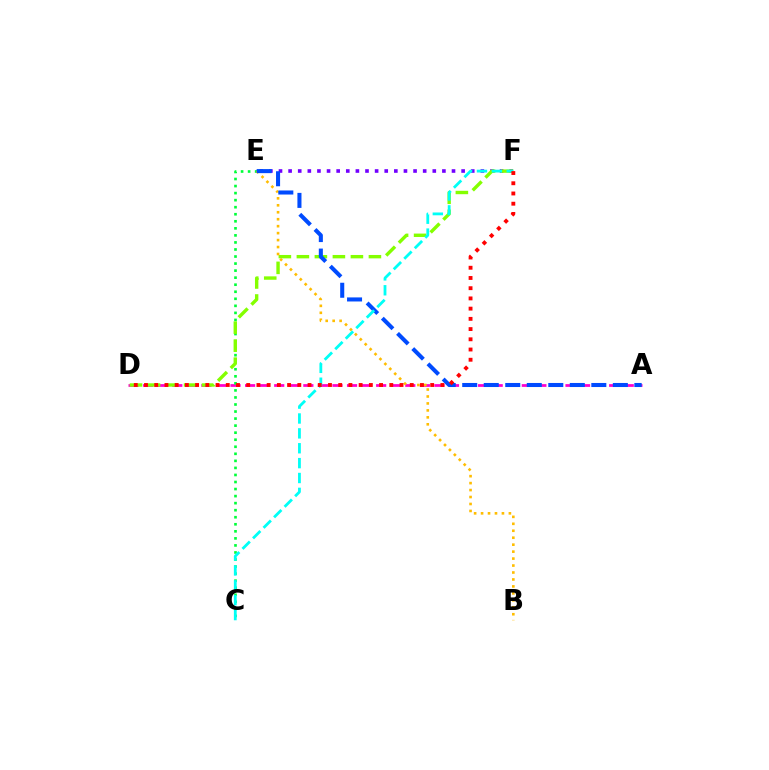{('E', 'F'): [{'color': '#7200ff', 'line_style': 'dotted', 'thickness': 2.61}], ('A', 'D'): [{'color': '#ff00cf', 'line_style': 'dashed', 'thickness': 1.98}], ('C', 'E'): [{'color': '#00ff39', 'line_style': 'dotted', 'thickness': 1.91}], ('D', 'F'): [{'color': '#84ff00', 'line_style': 'dashed', 'thickness': 2.45}, {'color': '#ff0000', 'line_style': 'dotted', 'thickness': 2.78}], ('B', 'E'): [{'color': '#ffbd00', 'line_style': 'dotted', 'thickness': 1.89}], ('A', 'E'): [{'color': '#004bff', 'line_style': 'dashed', 'thickness': 2.92}], ('C', 'F'): [{'color': '#00fff6', 'line_style': 'dashed', 'thickness': 2.02}]}